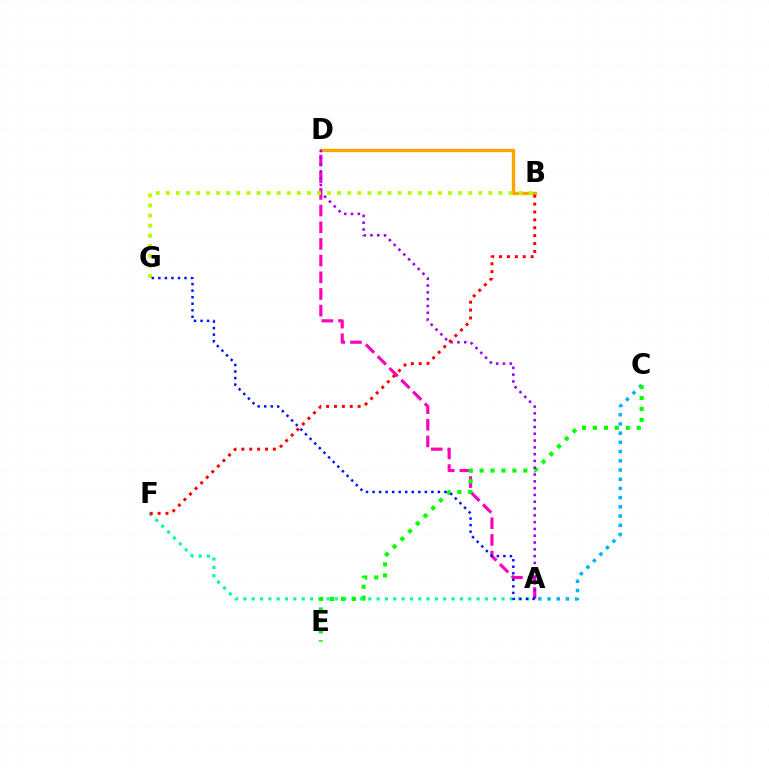{('B', 'D'): [{'color': '#ffa500', 'line_style': 'solid', 'thickness': 2.43}], ('A', 'F'): [{'color': '#00ff9d', 'line_style': 'dotted', 'thickness': 2.26}], ('A', 'C'): [{'color': '#00b5ff', 'line_style': 'dotted', 'thickness': 2.5}], ('A', 'D'): [{'color': '#ff00bd', 'line_style': 'dashed', 'thickness': 2.27}, {'color': '#9b00ff', 'line_style': 'dotted', 'thickness': 1.85}], ('C', 'E'): [{'color': '#08ff00', 'line_style': 'dotted', 'thickness': 2.97}], ('B', 'G'): [{'color': '#b3ff00', 'line_style': 'dotted', 'thickness': 2.74}], ('B', 'F'): [{'color': '#ff0000', 'line_style': 'dotted', 'thickness': 2.14}], ('A', 'G'): [{'color': '#0010ff', 'line_style': 'dotted', 'thickness': 1.78}]}